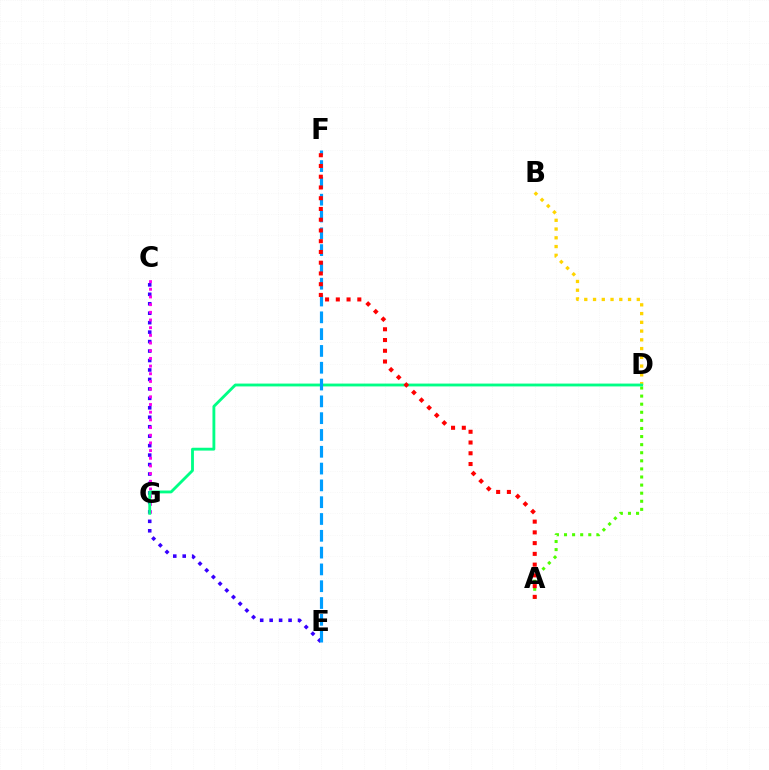{('B', 'D'): [{'color': '#ffd500', 'line_style': 'dotted', 'thickness': 2.38}], ('C', 'E'): [{'color': '#3700ff', 'line_style': 'dotted', 'thickness': 2.57}], ('C', 'G'): [{'color': '#ff00ed', 'line_style': 'dotted', 'thickness': 2.09}], ('A', 'D'): [{'color': '#4fff00', 'line_style': 'dotted', 'thickness': 2.2}], ('D', 'G'): [{'color': '#00ff86', 'line_style': 'solid', 'thickness': 2.05}], ('E', 'F'): [{'color': '#009eff', 'line_style': 'dashed', 'thickness': 2.28}], ('A', 'F'): [{'color': '#ff0000', 'line_style': 'dotted', 'thickness': 2.92}]}